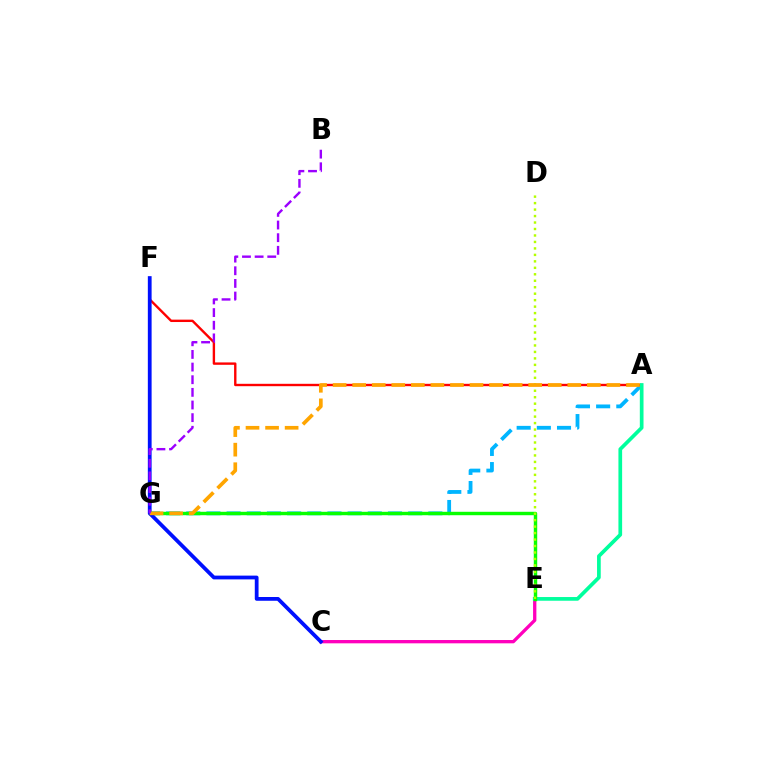{('C', 'E'): [{'color': '#ff00bd', 'line_style': 'solid', 'thickness': 2.38}], ('A', 'G'): [{'color': '#00b5ff', 'line_style': 'dashed', 'thickness': 2.74}, {'color': '#ffa500', 'line_style': 'dashed', 'thickness': 2.66}], ('A', 'F'): [{'color': '#ff0000', 'line_style': 'solid', 'thickness': 1.72}], ('A', 'E'): [{'color': '#00ff9d', 'line_style': 'solid', 'thickness': 2.66}], ('E', 'G'): [{'color': '#08ff00', 'line_style': 'solid', 'thickness': 2.46}], ('C', 'F'): [{'color': '#0010ff', 'line_style': 'solid', 'thickness': 2.71}], ('D', 'E'): [{'color': '#b3ff00', 'line_style': 'dotted', 'thickness': 1.76}], ('B', 'G'): [{'color': '#9b00ff', 'line_style': 'dashed', 'thickness': 1.72}]}